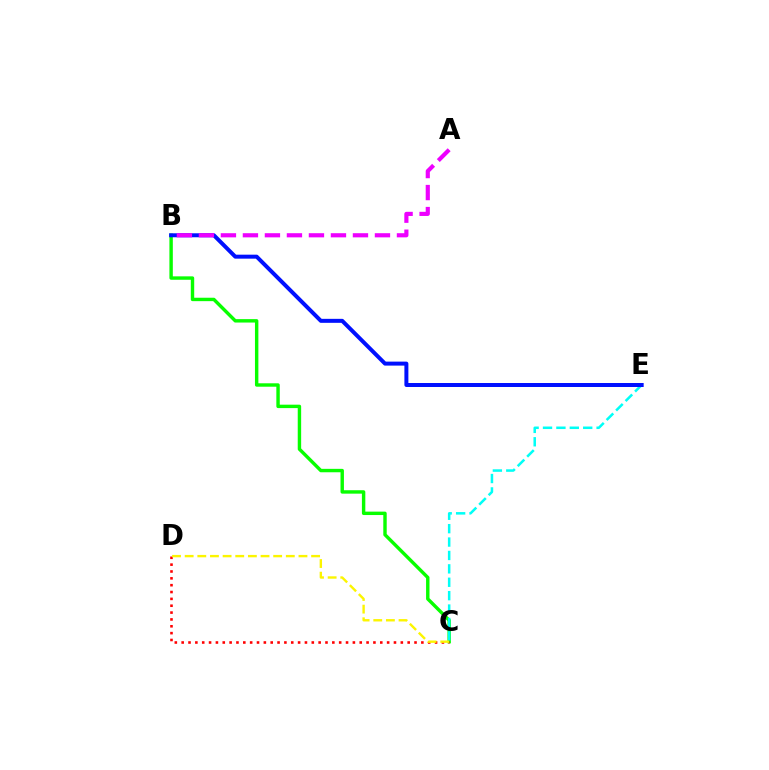{('B', 'C'): [{'color': '#08ff00', 'line_style': 'solid', 'thickness': 2.46}], ('C', 'E'): [{'color': '#00fff6', 'line_style': 'dashed', 'thickness': 1.82}], ('C', 'D'): [{'color': '#ff0000', 'line_style': 'dotted', 'thickness': 1.86}, {'color': '#fcf500', 'line_style': 'dashed', 'thickness': 1.72}], ('B', 'E'): [{'color': '#0010ff', 'line_style': 'solid', 'thickness': 2.87}], ('A', 'B'): [{'color': '#ee00ff', 'line_style': 'dashed', 'thickness': 2.99}]}